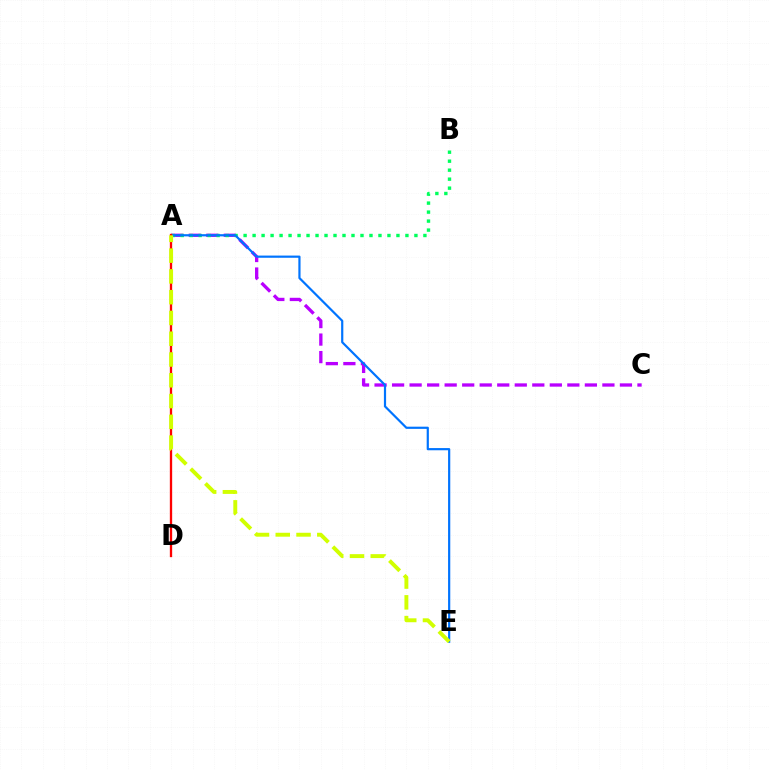{('A', 'C'): [{'color': '#b900ff', 'line_style': 'dashed', 'thickness': 2.38}], ('A', 'B'): [{'color': '#00ff5c', 'line_style': 'dotted', 'thickness': 2.44}], ('A', 'E'): [{'color': '#0074ff', 'line_style': 'solid', 'thickness': 1.58}, {'color': '#d1ff00', 'line_style': 'dashed', 'thickness': 2.82}], ('A', 'D'): [{'color': '#ff0000', 'line_style': 'solid', 'thickness': 1.67}]}